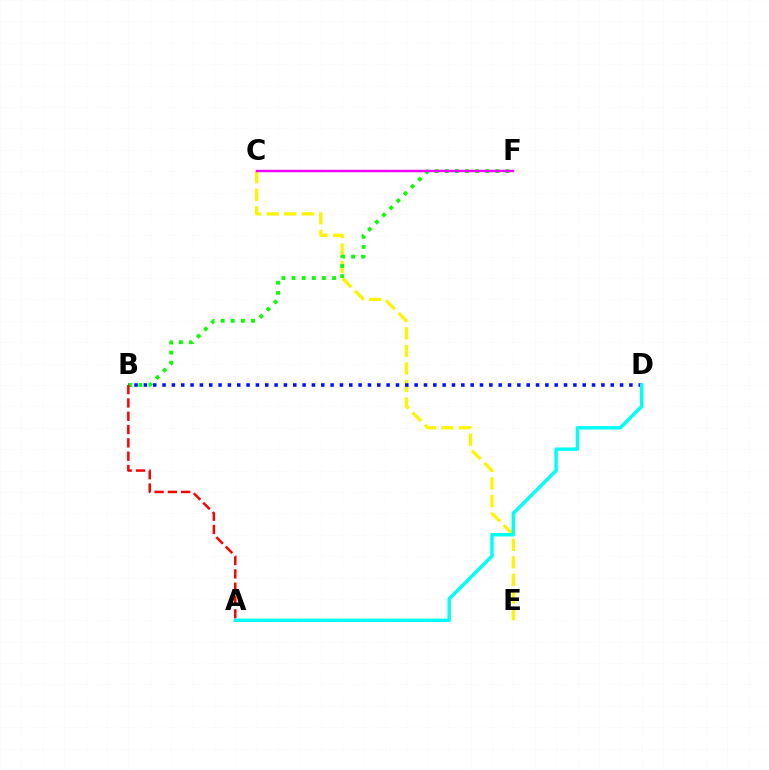{('C', 'E'): [{'color': '#fcf500', 'line_style': 'dashed', 'thickness': 2.38}], ('B', 'F'): [{'color': '#08ff00', 'line_style': 'dotted', 'thickness': 2.75}], ('B', 'D'): [{'color': '#0010ff', 'line_style': 'dotted', 'thickness': 2.54}], ('A', 'B'): [{'color': '#ff0000', 'line_style': 'dashed', 'thickness': 1.81}], ('A', 'D'): [{'color': '#00fff6', 'line_style': 'solid', 'thickness': 2.48}], ('C', 'F'): [{'color': '#ee00ff', 'line_style': 'solid', 'thickness': 1.78}]}